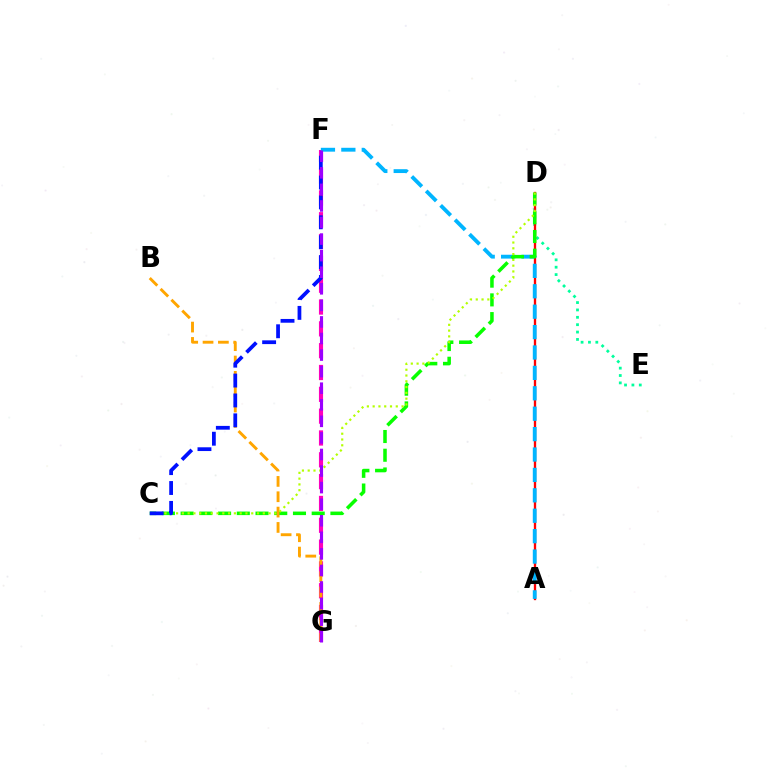{('F', 'G'): [{'color': '#ff00bd', 'line_style': 'dashed', 'thickness': 2.96}, {'color': '#9b00ff', 'line_style': 'dashed', 'thickness': 2.25}], ('D', 'E'): [{'color': '#00ff9d', 'line_style': 'dotted', 'thickness': 2.0}], ('A', 'D'): [{'color': '#ff0000', 'line_style': 'solid', 'thickness': 1.68}], ('A', 'F'): [{'color': '#00b5ff', 'line_style': 'dashed', 'thickness': 2.77}], ('C', 'D'): [{'color': '#08ff00', 'line_style': 'dashed', 'thickness': 2.54}, {'color': '#b3ff00', 'line_style': 'dotted', 'thickness': 1.57}], ('B', 'G'): [{'color': '#ffa500', 'line_style': 'dashed', 'thickness': 2.08}], ('C', 'F'): [{'color': '#0010ff', 'line_style': 'dashed', 'thickness': 2.7}]}